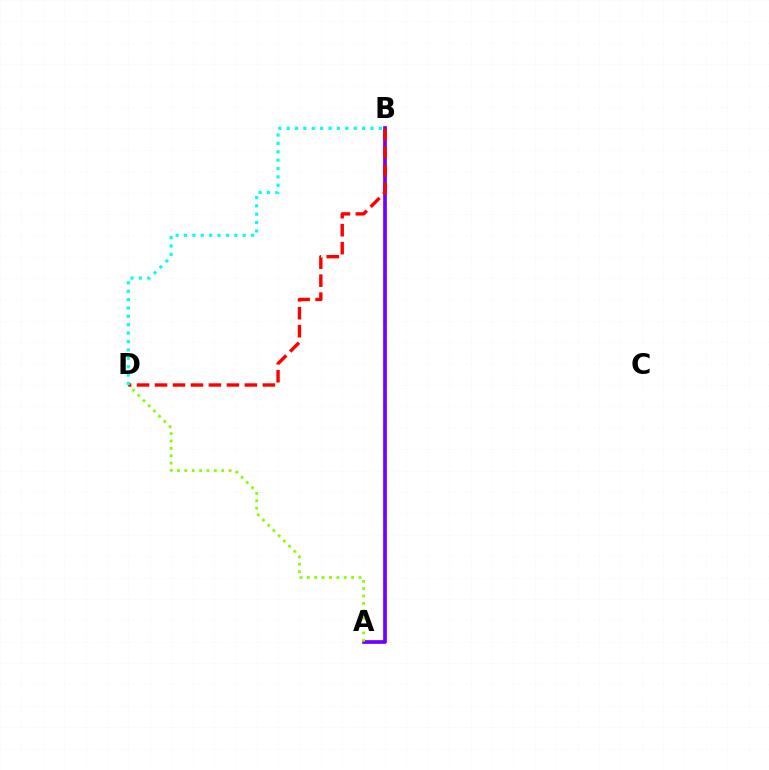{('A', 'B'): [{'color': '#7200ff', 'line_style': 'solid', 'thickness': 2.65}], ('A', 'D'): [{'color': '#84ff00', 'line_style': 'dotted', 'thickness': 2.0}], ('B', 'D'): [{'color': '#ff0000', 'line_style': 'dashed', 'thickness': 2.44}, {'color': '#00fff6', 'line_style': 'dotted', 'thickness': 2.28}]}